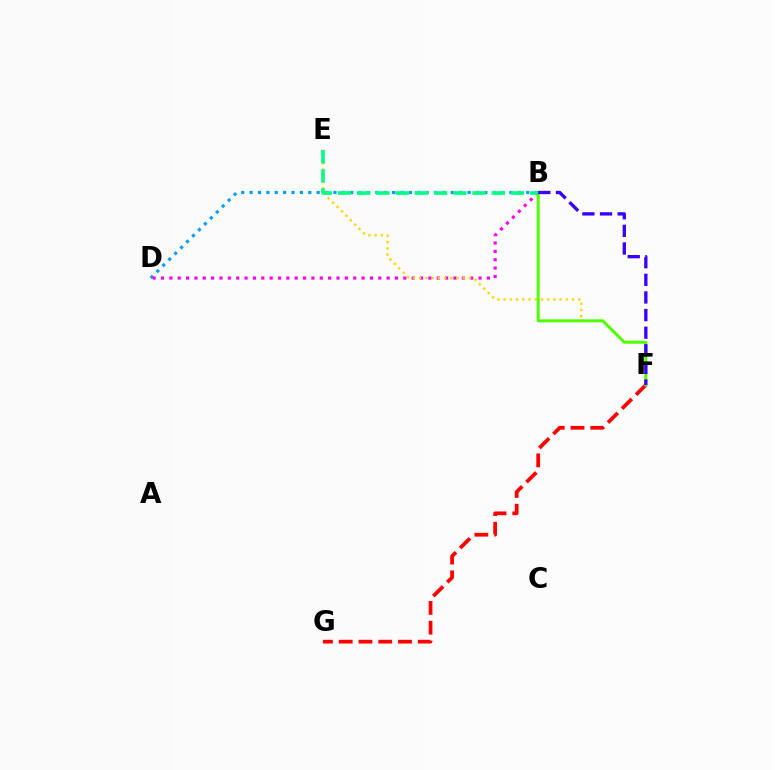{('B', 'D'): [{'color': '#009eff', 'line_style': 'dotted', 'thickness': 2.28}, {'color': '#ff00ed', 'line_style': 'dotted', 'thickness': 2.27}], ('E', 'F'): [{'color': '#ffd500', 'line_style': 'dotted', 'thickness': 1.69}], ('F', 'G'): [{'color': '#ff0000', 'line_style': 'dashed', 'thickness': 2.69}], ('B', 'F'): [{'color': '#4fff00', 'line_style': 'solid', 'thickness': 2.13}, {'color': '#3700ff', 'line_style': 'dashed', 'thickness': 2.39}], ('B', 'E'): [{'color': '#00ff86', 'line_style': 'dashed', 'thickness': 2.61}]}